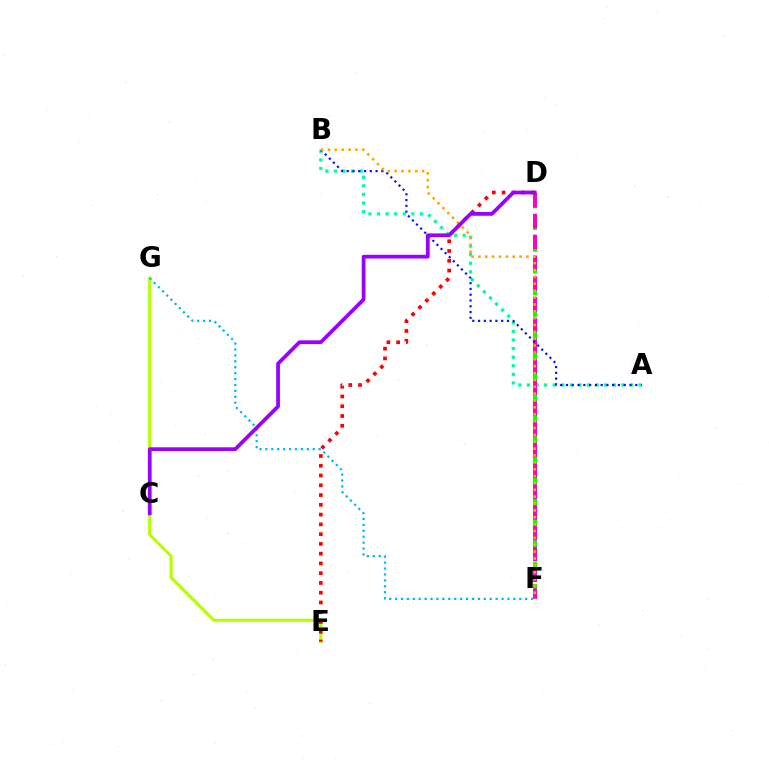{('E', 'G'): [{'color': '#b3ff00', 'line_style': 'solid', 'thickness': 2.23}], ('A', 'B'): [{'color': '#00ff9d', 'line_style': 'dotted', 'thickness': 2.33}, {'color': '#0010ff', 'line_style': 'dotted', 'thickness': 1.57}], ('F', 'G'): [{'color': '#00b5ff', 'line_style': 'dotted', 'thickness': 1.61}], ('D', 'F'): [{'color': '#08ff00', 'line_style': 'dashed', 'thickness': 2.95}, {'color': '#ff00bd', 'line_style': 'dashed', 'thickness': 2.83}], ('B', 'F'): [{'color': '#ffa500', 'line_style': 'dotted', 'thickness': 1.87}], ('D', 'E'): [{'color': '#ff0000', 'line_style': 'dotted', 'thickness': 2.65}], ('C', 'D'): [{'color': '#9b00ff', 'line_style': 'solid', 'thickness': 2.69}]}